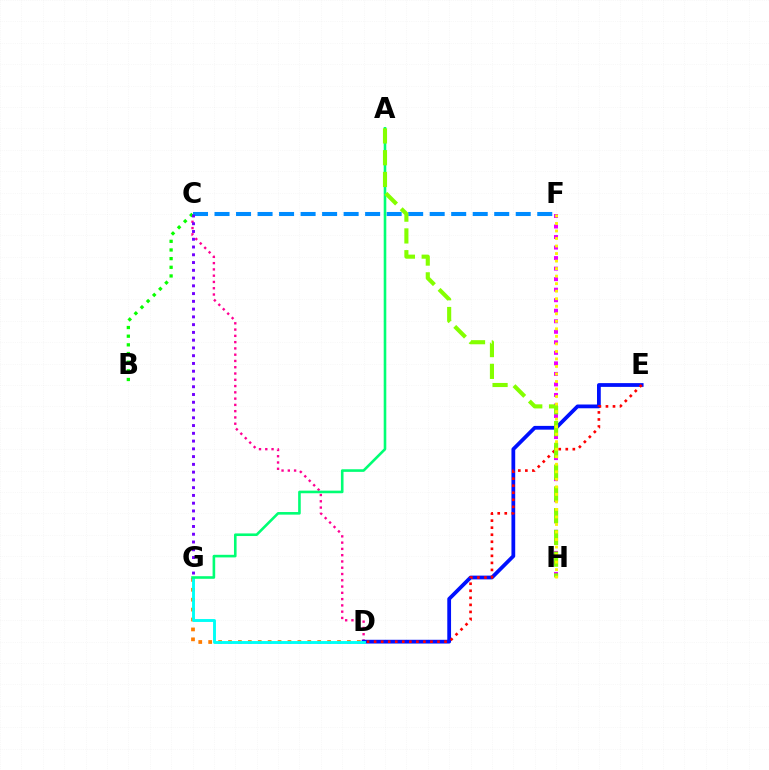{('C', 'D'): [{'color': '#ff0094', 'line_style': 'dotted', 'thickness': 1.71}], ('D', 'G'): [{'color': '#ff7c00', 'line_style': 'dotted', 'thickness': 2.69}, {'color': '#00fff6', 'line_style': 'solid', 'thickness': 2.09}], ('D', 'E'): [{'color': '#0010ff', 'line_style': 'solid', 'thickness': 2.71}, {'color': '#ff0000', 'line_style': 'dotted', 'thickness': 1.91}], ('C', 'F'): [{'color': '#008cff', 'line_style': 'dashed', 'thickness': 2.92}], ('A', 'G'): [{'color': '#00ff74', 'line_style': 'solid', 'thickness': 1.88}], ('B', 'C'): [{'color': '#08ff00', 'line_style': 'dotted', 'thickness': 2.35}], ('F', 'H'): [{'color': '#ee00ff', 'line_style': 'dotted', 'thickness': 2.86}, {'color': '#fcf500', 'line_style': 'dotted', 'thickness': 2.04}], ('A', 'H'): [{'color': '#84ff00', 'line_style': 'dashed', 'thickness': 2.96}], ('C', 'G'): [{'color': '#7200ff', 'line_style': 'dotted', 'thickness': 2.11}]}